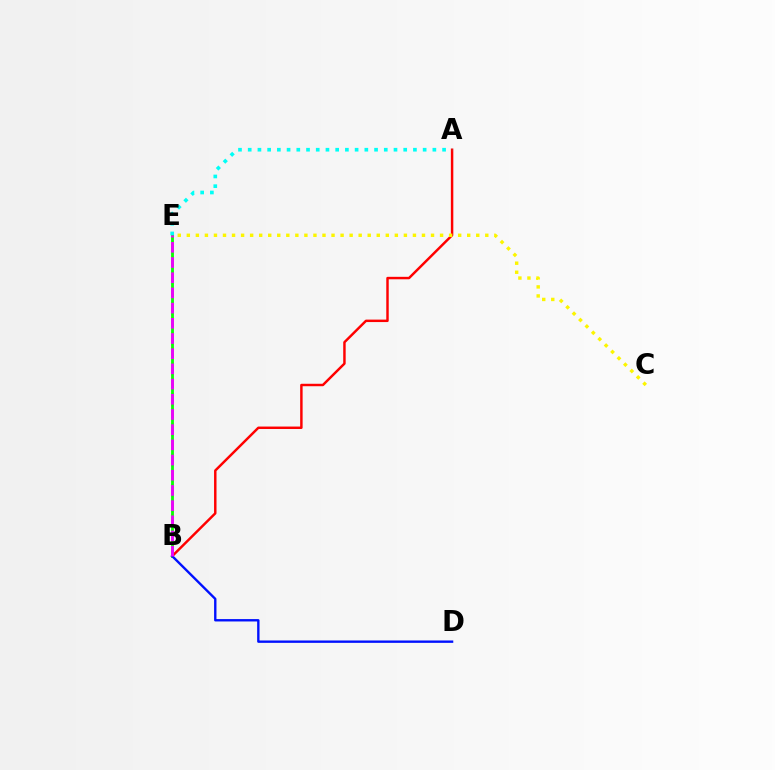{('A', 'B'): [{'color': '#ff0000', 'line_style': 'solid', 'thickness': 1.77}], ('B', 'E'): [{'color': '#08ff00', 'line_style': 'solid', 'thickness': 2.02}, {'color': '#ee00ff', 'line_style': 'dashed', 'thickness': 2.06}], ('C', 'E'): [{'color': '#fcf500', 'line_style': 'dotted', 'thickness': 2.46}], ('A', 'E'): [{'color': '#00fff6', 'line_style': 'dotted', 'thickness': 2.64}], ('B', 'D'): [{'color': '#0010ff', 'line_style': 'solid', 'thickness': 1.71}]}